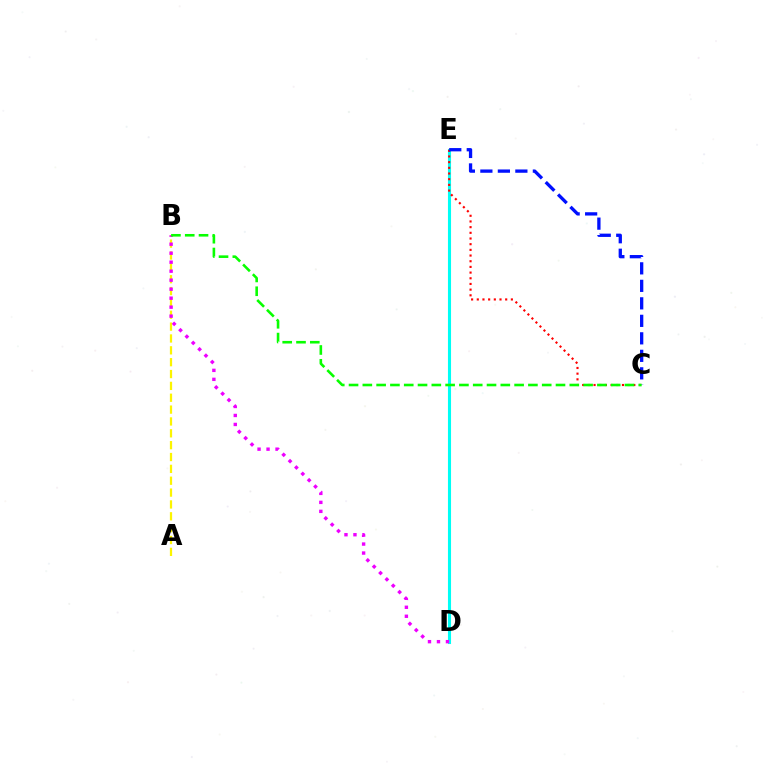{('D', 'E'): [{'color': '#00fff6', 'line_style': 'solid', 'thickness': 2.22}], ('C', 'E'): [{'color': '#ff0000', 'line_style': 'dotted', 'thickness': 1.54}, {'color': '#0010ff', 'line_style': 'dashed', 'thickness': 2.38}], ('A', 'B'): [{'color': '#fcf500', 'line_style': 'dashed', 'thickness': 1.61}], ('B', 'D'): [{'color': '#ee00ff', 'line_style': 'dotted', 'thickness': 2.44}], ('B', 'C'): [{'color': '#08ff00', 'line_style': 'dashed', 'thickness': 1.87}]}